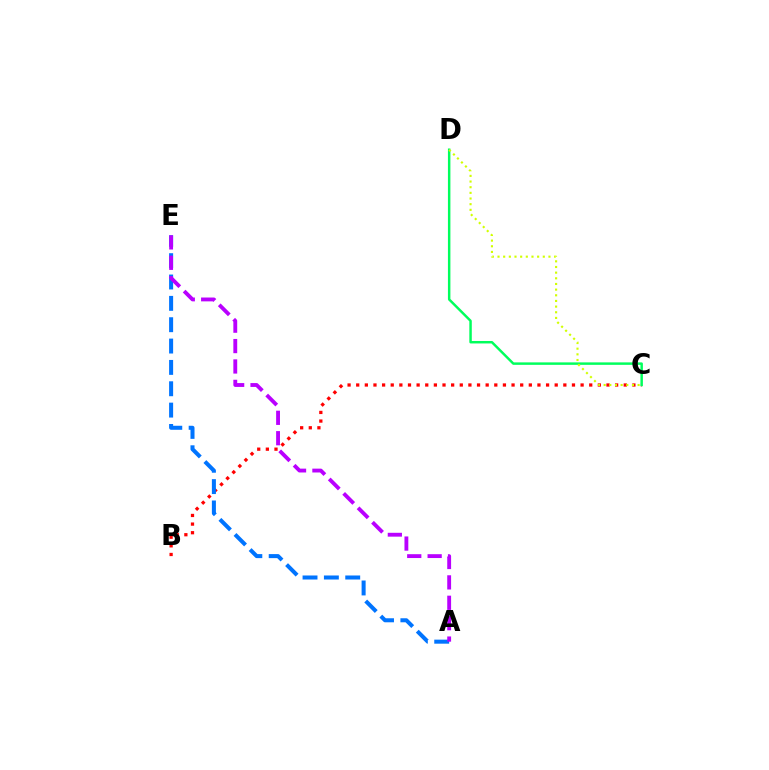{('B', 'C'): [{'color': '#ff0000', 'line_style': 'dotted', 'thickness': 2.34}], ('C', 'D'): [{'color': '#00ff5c', 'line_style': 'solid', 'thickness': 1.77}, {'color': '#d1ff00', 'line_style': 'dotted', 'thickness': 1.54}], ('A', 'E'): [{'color': '#0074ff', 'line_style': 'dashed', 'thickness': 2.9}, {'color': '#b900ff', 'line_style': 'dashed', 'thickness': 2.77}]}